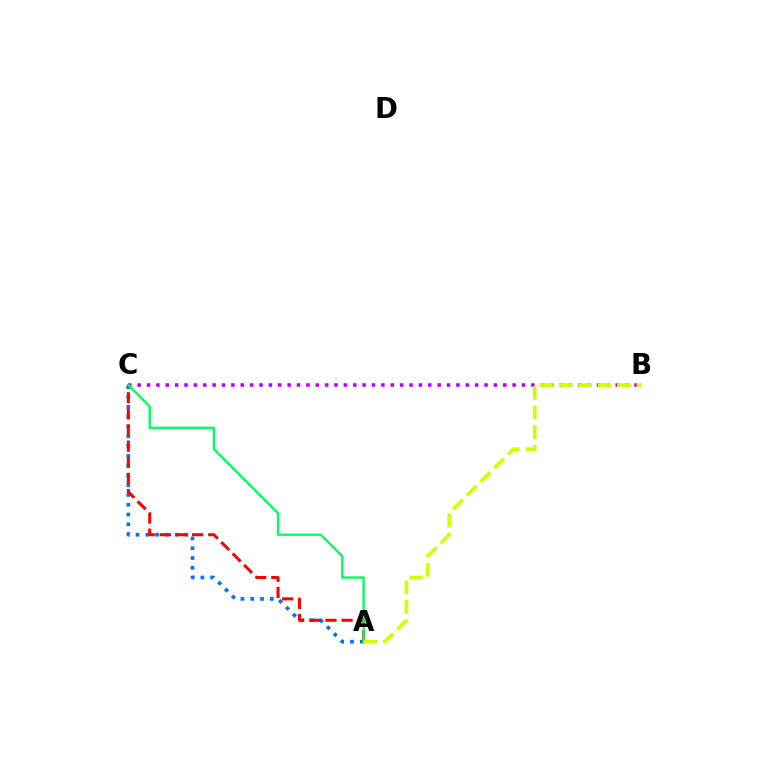{('A', 'C'): [{'color': '#0074ff', 'line_style': 'dotted', 'thickness': 2.66}, {'color': '#ff0000', 'line_style': 'dashed', 'thickness': 2.19}, {'color': '#00ff5c', 'line_style': 'solid', 'thickness': 1.69}], ('B', 'C'): [{'color': '#b900ff', 'line_style': 'dotted', 'thickness': 2.55}], ('A', 'B'): [{'color': '#d1ff00', 'line_style': 'dashed', 'thickness': 2.64}]}